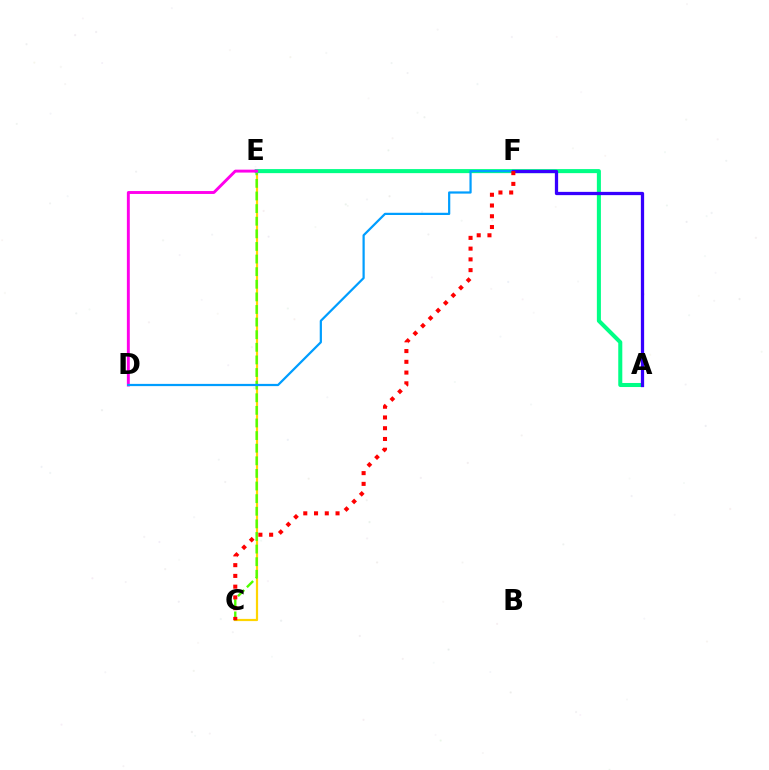{('C', 'E'): [{'color': '#ffd500', 'line_style': 'solid', 'thickness': 1.59}, {'color': '#4fff00', 'line_style': 'dashed', 'thickness': 1.71}], ('A', 'E'): [{'color': '#00ff86', 'line_style': 'solid', 'thickness': 2.91}], ('D', 'E'): [{'color': '#ff00ed', 'line_style': 'solid', 'thickness': 2.1}], ('D', 'F'): [{'color': '#009eff', 'line_style': 'solid', 'thickness': 1.6}], ('A', 'F'): [{'color': '#3700ff', 'line_style': 'solid', 'thickness': 2.35}], ('C', 'F'): [{'color': '#ff0000', 'line_style': 'dotted', 'thickness': 2.92}]}